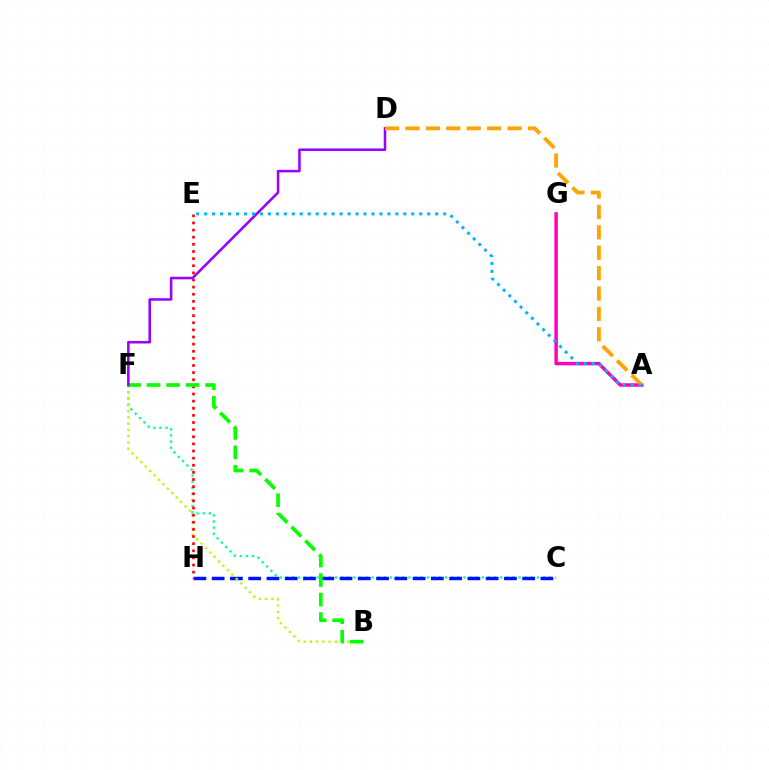{('C', 'F'): [{'color': '#00ff9d', 'line_style': 'dotted', 'thickness': 1.66}], ('A', 'G'): [{'color': '#ff00bd', 'line_style': 'solid', 'thickness': 2.51}], ('C', 'H'): [{'color': '#0010ff', 'line_style': 'dashed', 'thickness': 2.48}], ('B', 'F'): [{'color': '#b3ff00', 'line_style': 'dotted', 'thickness': 1.7}, {'color': '#08ff00', 'line_style': 'dashed', 'thickness': 2.65}], ('E', 'H'): [{'color': '#ff0000', 'line_style': 'dotted', 'thickness': 1.94}], ('D', 'F'): [{'color': '#9b00ff', 'line_style': 'solid', 'thickness': 1.84}], ('A', 'D'): [{'color': '#ffa500', 'line_style': 'dashed', 'thickness': 2.77}], ('A', 'E'): [{'color': '#00b5ff', 'line_style': 'dotted', 'thickness': 2.16}]}